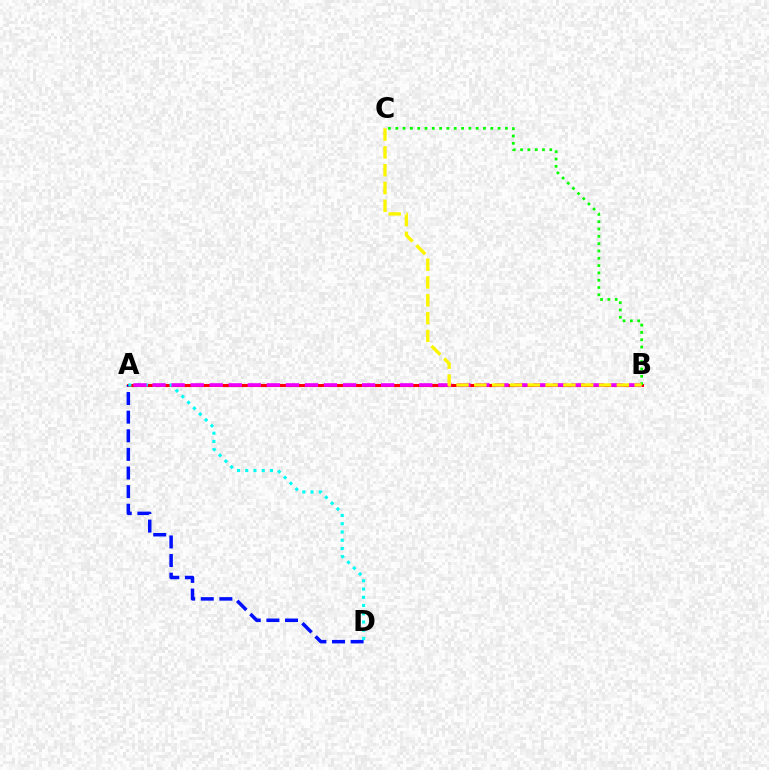{('A', 'B'): [{'color': '#ff0000', 'line_style': 'solid', 'thickness': 2.2}, {'color': '#ee00ff', 'line_style': 'dashed', 'thickness': 2.59}], ('A', 'D'): [{'color': '#0010ff', 'line_style': 'dashed', 'thickness': 2.53}, {'color': '#00fff6', 'line_style': 'dotted', 'thickness': 2.24}], ('B', 'C'): [{'color': '#08ff00', 'line_style': 'dotted', 'thickness': 1.99}, {'color': '#fcf500', 'line_style': 'dashed', 'thickness': 2.42}]}